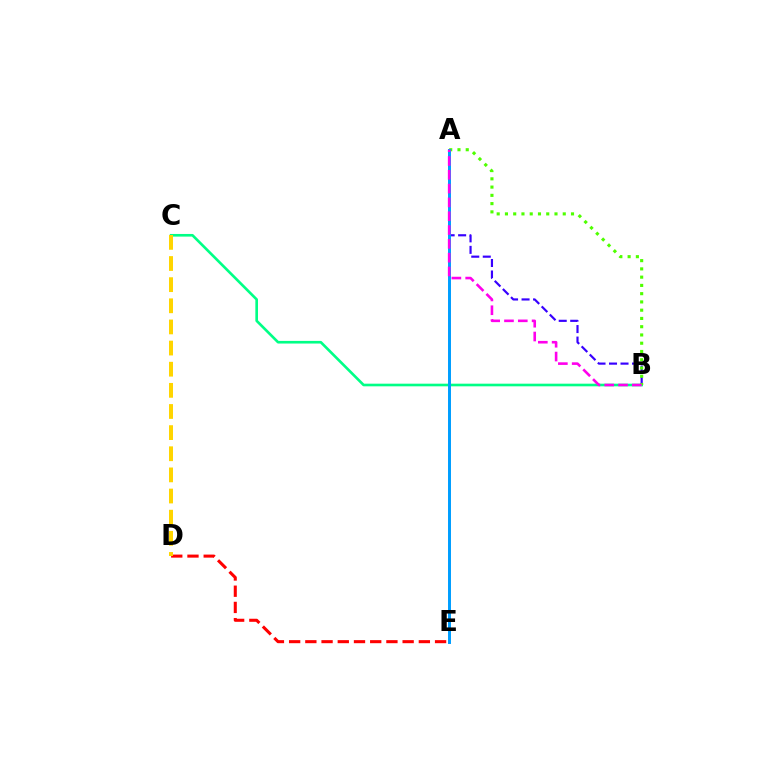{('B', 'C'): [{'color': '#00ff86', 'line_style': 'solid', 'thickness': 1.9}], ('A', 'B'): [{'color': '#3700ff', 'line_style': 'dashed', 'thickness': 1.56}, {'color': '#4fff00', 'line_style': 'dotted', 'thickness': 2.24}, {'color': '#ff00ed', 'line_style': 'dashed', 'thickness': 1.88}], ('D', 'E'): [{'color': '#ff0000', 'line_style': 'dashed', 'thickness': 2.2}], ('C', 'D'): [{'color': '#ffd500', 'line_style': 'dashed', 'thickness': 2.87}], ('A', 'E'): [{'color': '#009eff', 'line_style': 'solid', 'thickness': 2.14}]}